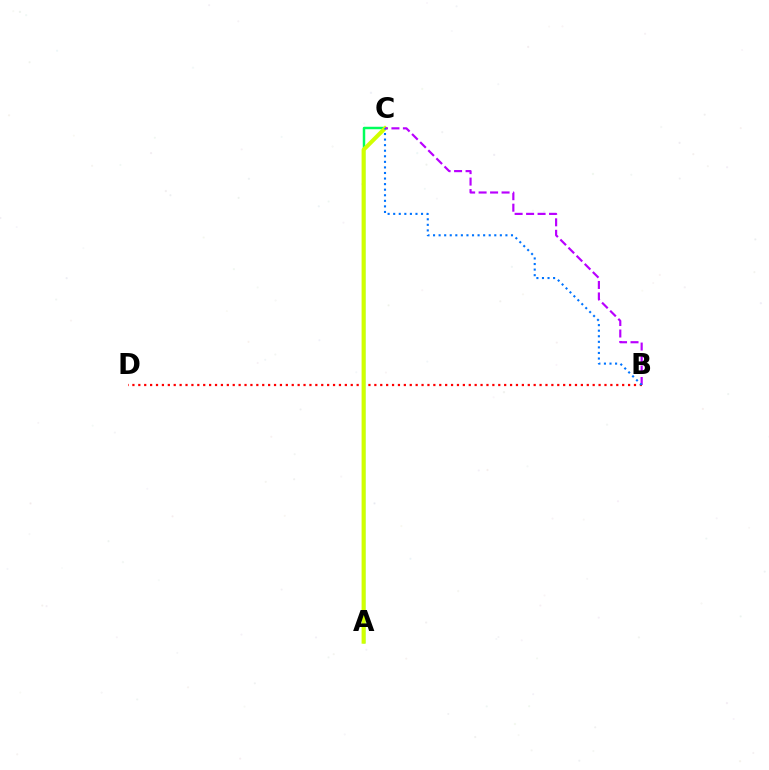{('A', 'C'): [{'color': '#00ff5c', 'line_style': 'solid', 'thickness': 1.78}, {'color': '#d1ff00', 'line_style': 'solid', 'thickness': 2.91}], ('B', 'D'): [{'color': '#ff0000', 'line_style': 'dotted', 'thickness': 1.6}], ('B', 'C'): [{'color': '#b900ff', 'line_style': 'dashed', 'thickness': 1.56}, {'color': '#0074ff', 'line_style': 'dotted', 'thickness': 1.51}]}